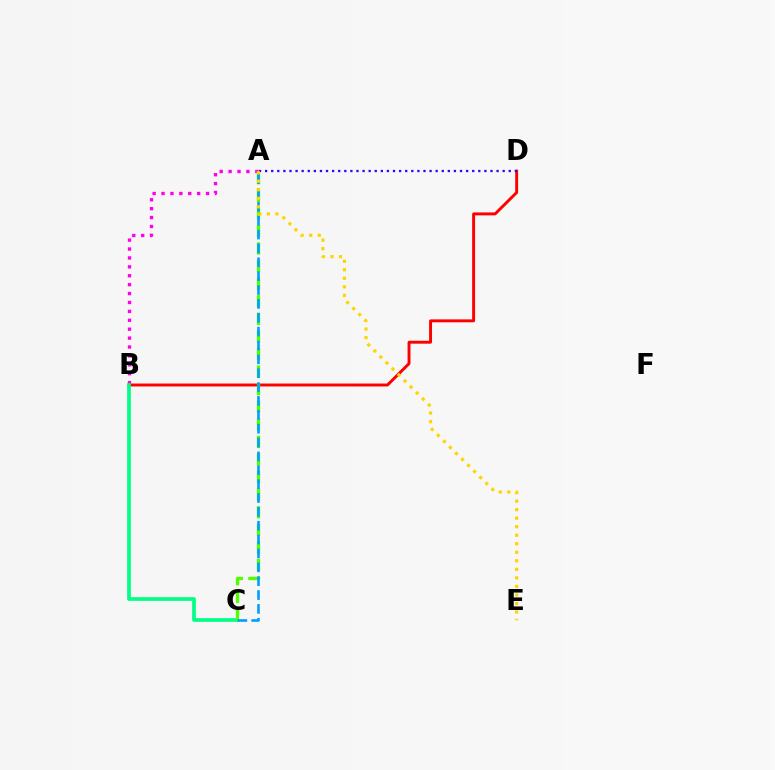{('A', 'B'): [{'color': '#ff00ed', 'line_style': 'dotted', 'thickness': 2.42}], ('B', 'D'): [{'color': '#ff0000', 'line_style': 'solid', 'thickness': 2.11}], ('B', 'C'): [{'color': '#00ff86', 'line_style': 'solid', 'thickness': 2.66}], ('A', 'D'): [{'color': '#3700ff', 'line_style': 'dotted', 'thickness': 1.65}], ('A', 'C'): [{'color': '#4fff00', 'line_style': 'dashed', 'thickness': 2.39}, {'color': '#009eff', 'line_style': 'dashed', 'thickness': 1.88}], ('A', 'E'): [{'color': '#ffd500', 'line_style': 'dotted', 'thickness': 2.32}]}